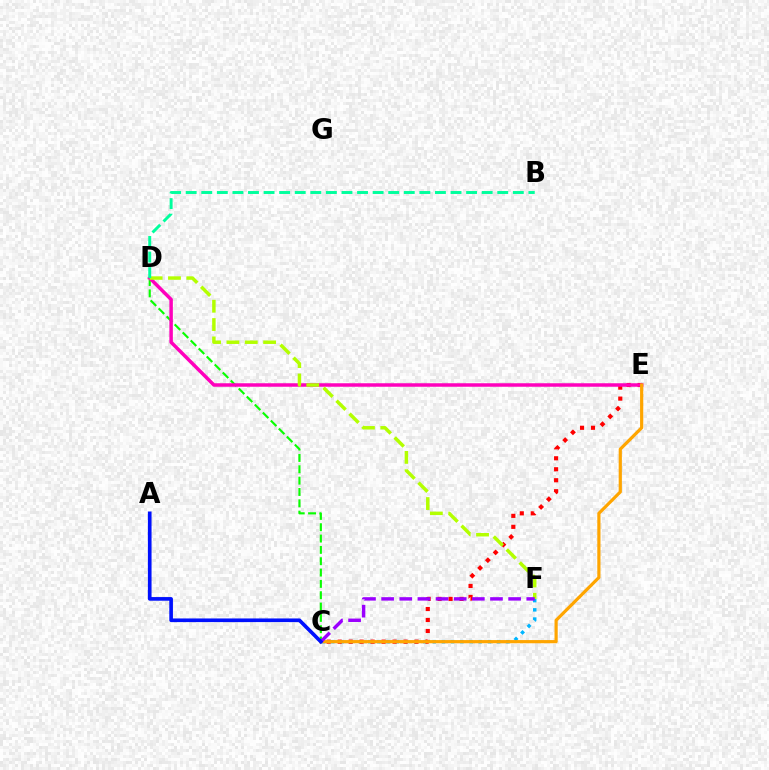{('C', 'F'): [{'color': '#00b5ff', 'line_style': 'dotted', 'thickness': 2.5}, {'color': '#9b00ff', 'line_style': 'dashed', 'thickness': 2.46}], ('C', 'E'): [{'color': '#ff0000', 'line_style': 'dotted', 'thickness': 2.98}, {'color': '#ffa500', 'line_style': 'solid', 'thickness': 2.3}], ('C', 'D'): [{'color': '#08ff00', 'line_style': 'dashed', 'thickness': 1.54}], ('D', 'E'): [{'color': '#ff00bd', 'line_style': 'solid', 'thickness': 2.51}], ('D', 'F'): [{'color': '#b3ff00', 'line_style': 'dashed', 'thickness': 2.49}], ('B', 'D'): [{'color': '#00ff9d', 'line_style': 'dashed', 'thickness': 2.12}], ('A', 'C'): [{'color': '#0010ff', 'line_style': 'solid', 'thickness': 2.63}]}